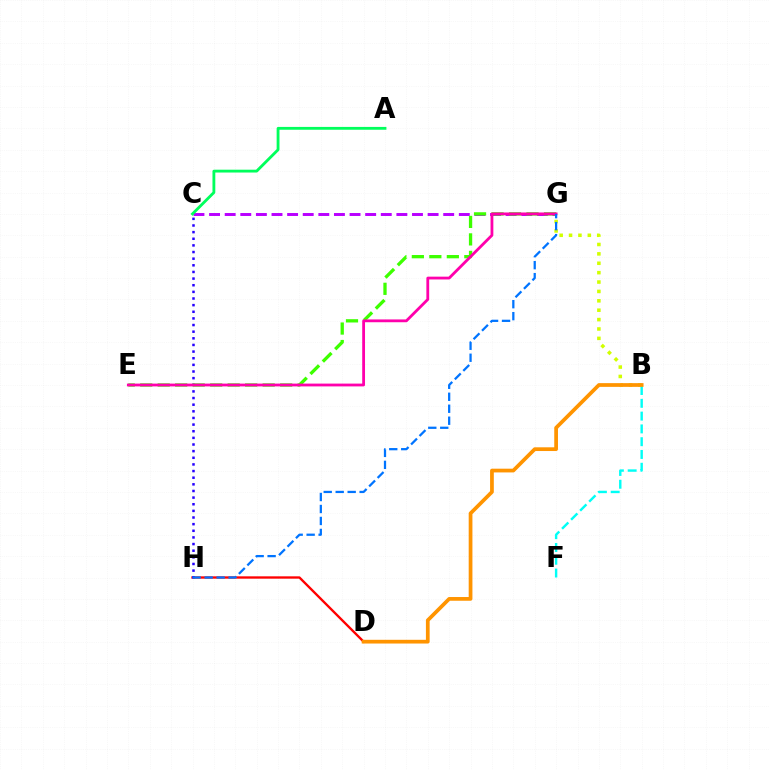{('D', 'H'): [{'color': '#ff0000', 'line_style': 'solid', 'thickness': 1.69}], ('C', 'G'): [{'color': '#b900ff', 'line_style': 'dashed', 'thickness': 2.12}], ('B', 'G'): [{'color': '#d1ff00', 'line_style': 'dotted', 'thickness': 2.55}], ('A', 'C'): [{'color': '#00ff5c', 'line_style': 'solid', 'thickness': 2.04}], ('C', 'H'): [{'color': '#2500ff', 'line_style': 'dotted', 'thickness': 1.8}], ('E', 'G'): [{'color': '#3dff00', 'line_style': 'dashed', 'thickness': 2.38}, {'color': '#ff00ac', 'line_style': 'solid', 'thickness': 2.02}], ('B', 'F'): [{'color': '#00fff6', 'line_style': 'dashed', 'thickness': 1.74}], ('G', 'H'): [{'color': '#0074ff', 'line_style': 'dashed', 'thickness': 1.63}], ('B', 'D'): [{'color': '#ff9400', 'line_style': 'solid', 'thickness': 2.69}]}